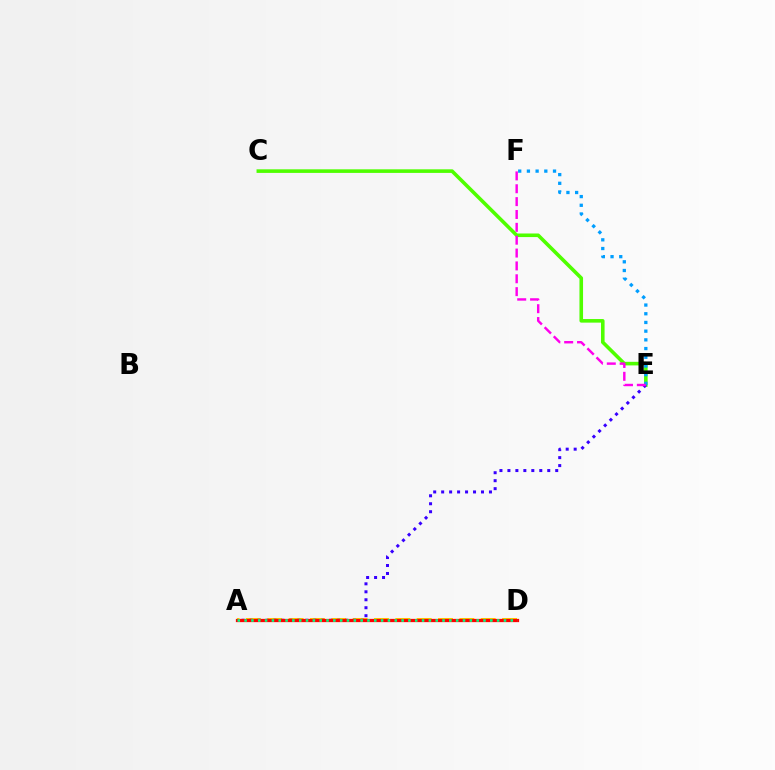{('A', 'D'): [{'color': '#ffd500', 'line_style': 'dashed', 'thickness': 2.9}, {'color': '#ff0000', 'line_style': 'solid', 'thickness': 2.34}, {'color': '#00ff86', 'line_style': 'dotted', 'thickness': 1.85}], ('C', 'E'): [{'color': '#4fff00', 'line_style': 'solid', 'thickness': 2.58}], ('A', 'E'): [{'color': '#3700ff', 'line_style': 'dotted', 'thickness': 2.16}], ('E', 'F'): [{'color': '#009eff', 'line_style': 'dotted', 'thickness': 2.36}, {'color': '#ff00ed', 'line_style': 'dashed', 'thickness': 1.75}]}